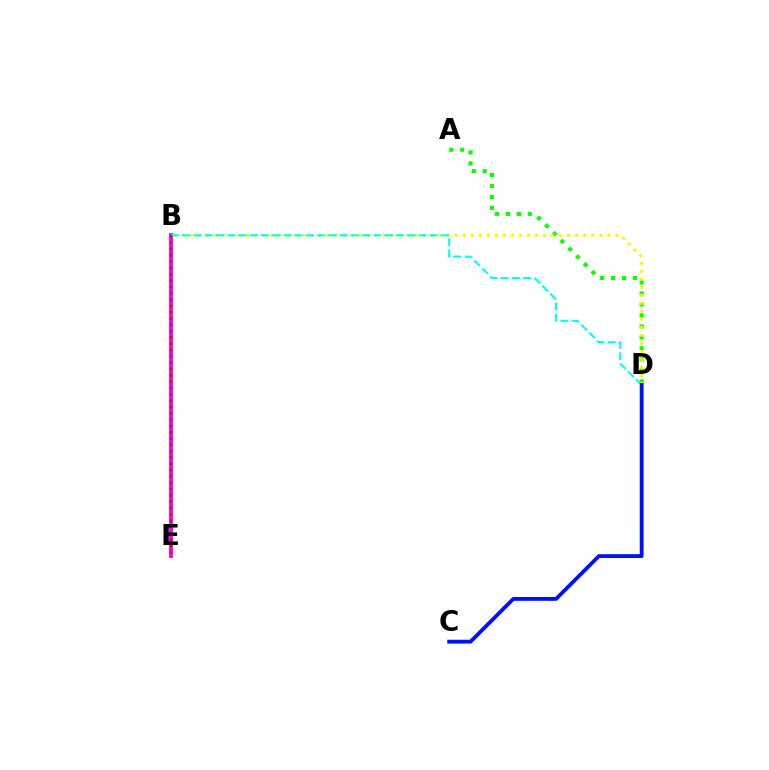{('A', 'D'): [{'color': '#08ff00', 'line_style': 'dotted', 'thickness': 2.98}], ('B', 'D'): [{'color': '#fcf500', 'line_style': 'dotted', 'thickness': 2.18}, {'color': '#00fff6', 'line_style': 'dashed', 'thickness': 1.53}], ('B', 'E'): [{'color': '#ee00ff', 'line_style': 'solid', 'thickness': 2.75}, {'color': '#ff0000', 'line_style': 'dotted', 'thickness': 1.72}], ('C', 'D'): [{'color': '#0010ff', 'line_style': 'solid', 'thickness': 2.76}]}